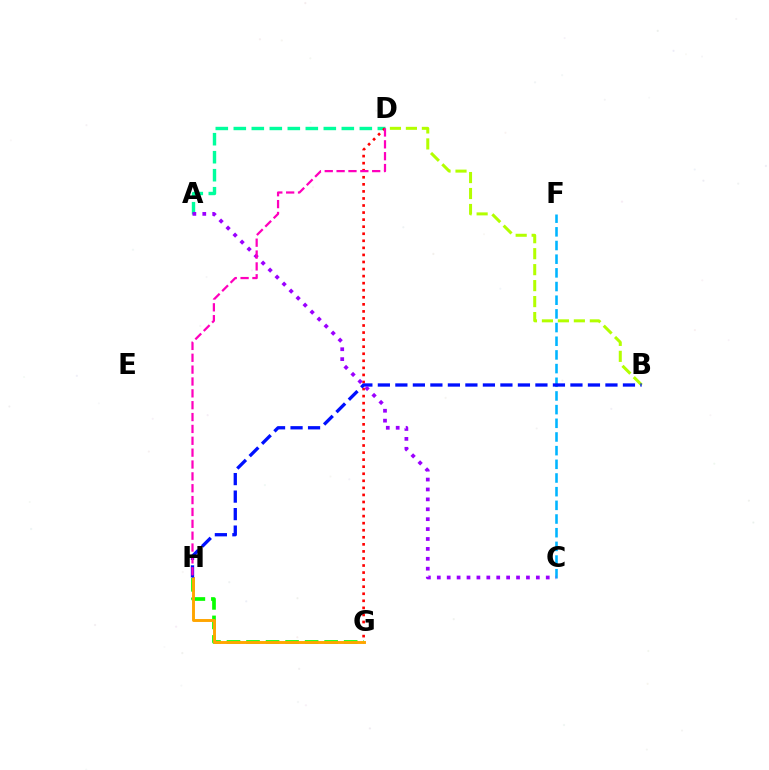{('A', 'D'): [{'color': '#00ff9d', 'line_style': 'dashed', 'thickness': 2.45}], ('G', 'H'): [{'color': '#08ff00', 'line_style': 'dashed', 'thickness': 2.65}, {'color': '#ffa500', 'line_style': 'solid', 'thickness': 2.1}], ('C', 'F'): [{'color': '#00b5ff', 'line_style': 'dashed', 'thickness': 1.86}], ('D', 'G'): [{'color': '#ff0000', 'line_style': 'dotted', 'thickness': 1.92}], ('B', 'D'): [{'color': '#b3ff00', 'line_style': 'dashed', 'thickness': 2.17}], ('B', 'H'): [{'color': '#0010ff', 'line_style': 'dashed', 'thickness': 2.38}], ('A', 'C'): [{'color': '#9b00ff', 'line_style': 'dotted', 'thickness': 2.69}], ('D', 'H'): [{'color': '#ff00bd', 'line_style': 'dashed', 'thickness': 1.61}]}